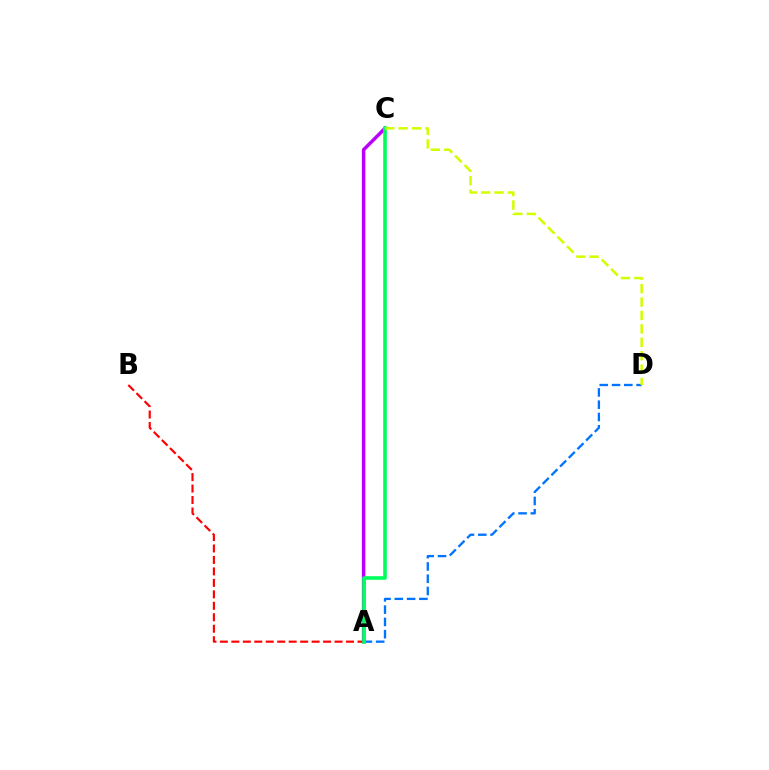{('A', 'C'): [{'color': '#b900ff', 'line_style': 'solid', 'thickness': 2.49}, {'color': '#00ff5c', 'line_style': 'solid', 'thickness': 2.61}], ('A', 'B'): [{'color': '#ff0000', 'line_style': 'dashed', 'thickness': 1.56}], ('A', 'D'): [{'color': '#0074ff', 'line_style': 'dashed', 'thickness': 1.67}], ('C', 'D'): [{'color': '#d1ff00', 'line_style': 'dashed', 'thickness': 1.82}]}